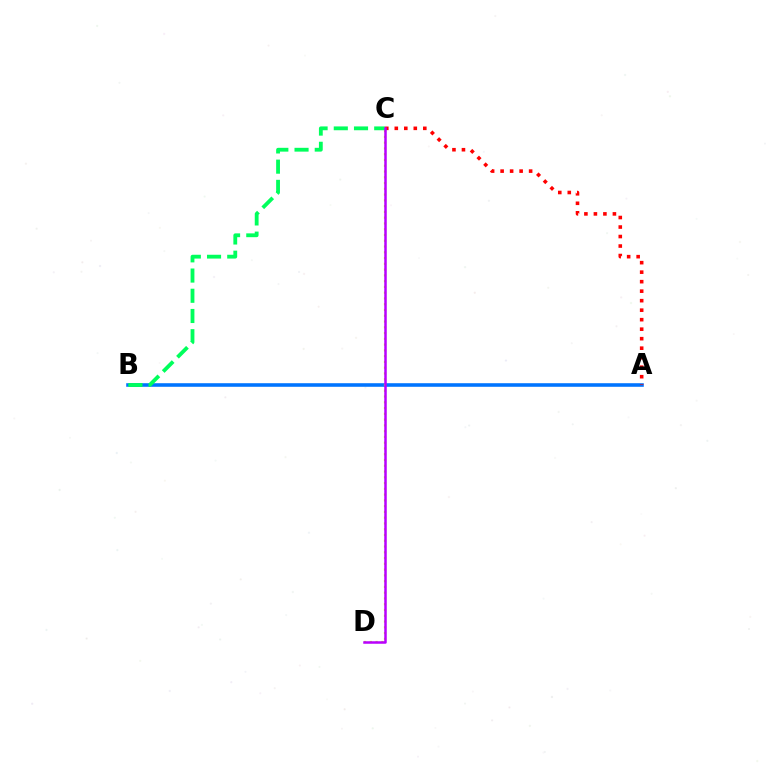{('A', 'B'): [{'color': '#0074ff', 'line_style': 'solid', 'thickness': 2.58}], ('B', 'C'): [{'color': '#00ff5c', 'line_style': 'dashed', 'thickness': 2.75}], ('A', 'C'): [{'color': '#ff0000', 'line_style': 'dotted', 'thickness': 2.58}], ('C', 'D'): [{'color': '#d1ff00', 'line_style': 'dotted', 'thickness': 1.57}, {'color': '#b900ff', 'line_style': 'solid', 'thickness': 1.81}]}